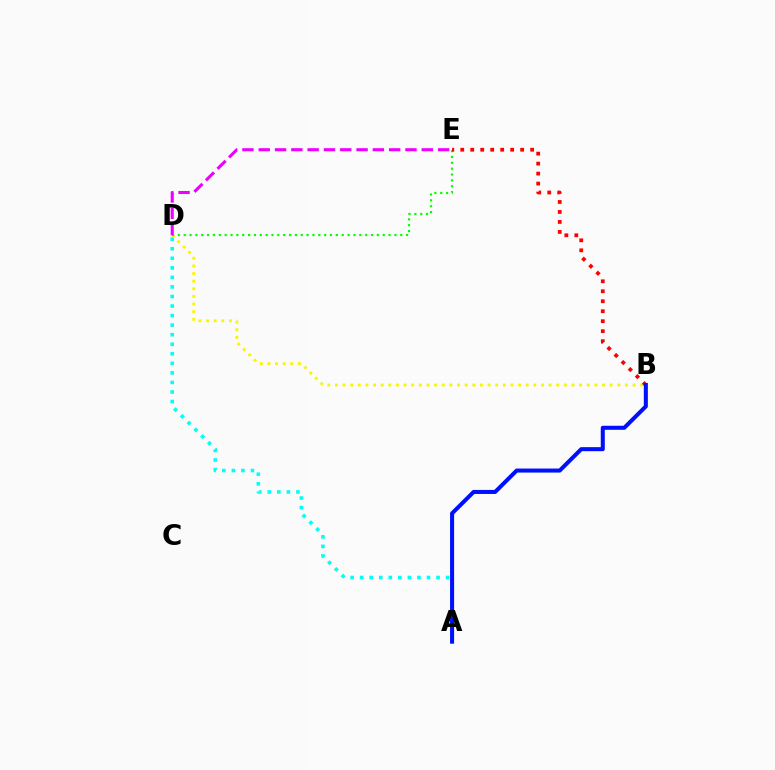{('A', 'D'): [{'color': '#00fff6', 'line_style': 'dotted', 'thickness': 2.59}], ('B', 'D'): [{'color': '#fcf500', 'line_style': 'dotted', 'thickness': 2.07}], ('D', 'E'): [{'color': '#08ff00', 'line_style': 'dotted', 'thickness': 1.59}, {'color': '#ee00ff', 'line_style': 'dashed', 'thickness': 2.22}], ('B', 'E'): [{'color': '#ff0000', 'line_style': 'dotted', 'thickness': 2.71}], ('A', 'B'): [{'color': '#0010ff', 'line_style': 'solid', 'thickness': 2.91}]}